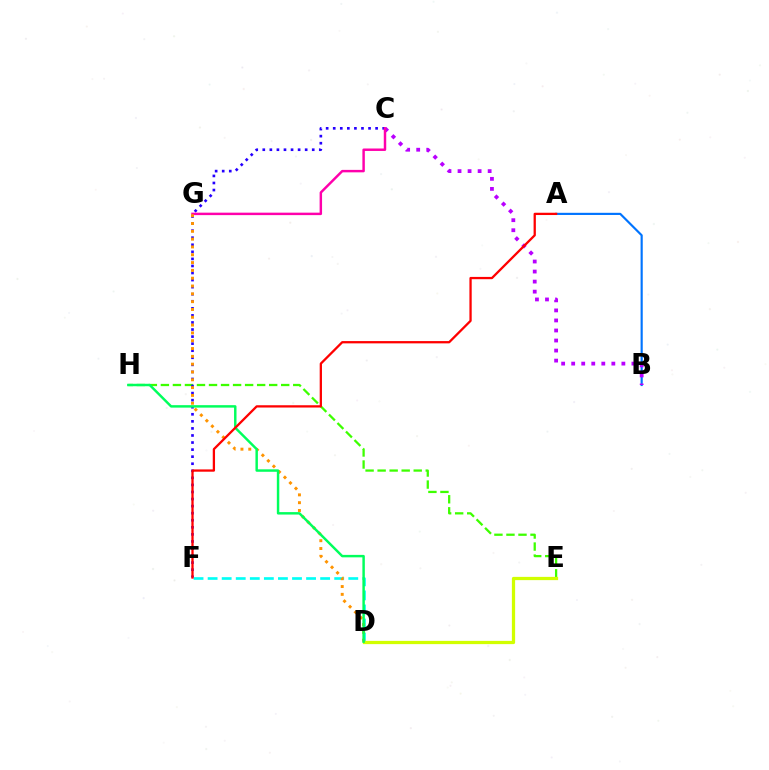{('E', 'H'): [{'color': '#3dff00', 'line_style': 'dashed', 'thickness': 1.63}], ('C', 'F'): [{'color': '#2500ff', 'line_style': 'dotted', 'thickness': 1.92}], ('A', 'B'): [{'color': '#0074ff', 'line_style': 'solid', 'thickness': 1.55}], ('D', 'F'): [{'color': '#00fff6', 'line_style': 'dashed', 'thickness': 1.91}], ('B', 'C'): [{'color': '#b900ff', 'line_style': 'dotted', 'thickness': 2.73}], ('C', 'G'): [{'color': '#ff00ac', 'line_style': 'solid', 'thickness': 1.77}], ('D', 'E'): [{'color': '#d1ff00', 'line_style': 'solid', 'thickness': 2.34}], ('D', 'G'): [{'color': '#ff9400', 'line_style': 'dotted', 'thickness': 2.12}], ('D', 'H'): [{'color': '#00ff5c', 'line_style': 'solid', 'thickness': 1.77}], ('A', 'F'): [{'color': '#ff0000', 'line_style': 'solid', 'thickness': 1.64}]}